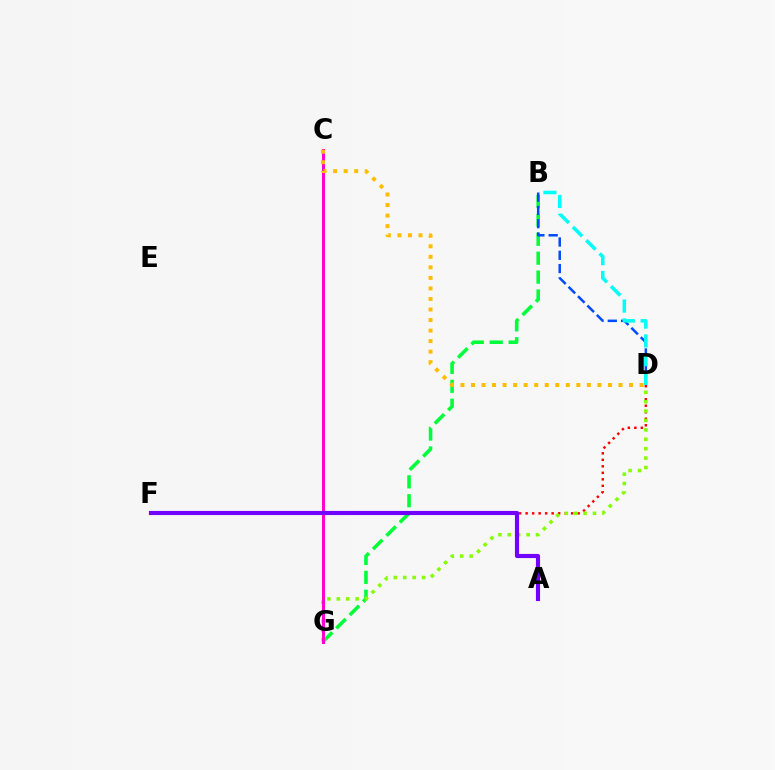{('D', 'F'): [{'color': '#ff0000', 'line_style': 'dotted', 'thickness': 1.77}], ('B', 'G'): [{'color': '#00ff39', 'line_style': 'dashed', 'thickness': 2.57}], ('D', 'G'): [{'color': '#84ff00', 'line_style': 'dotted', 'thickness': 2.55}], ('C', 'G'): [{'color': '#ff00cf', 'line_style': 'solid', 'thickness': 2.16}], ('B', 'D'): [{'color': '#004bff', 'line_style': 'dashed', 'thickness': 1.8}, {'color': '#00fff6', 'line_style': 'dashed', 'thickness': 2.55}], ('A', 'F'): [{'color': '#7200ff', 'line_style': 'solid', 'thickness': 2.98}], ('C', 'D'): [{'color': '#ffbd00', 'line_style': 'dotted', 'thickness': 2.86}]}